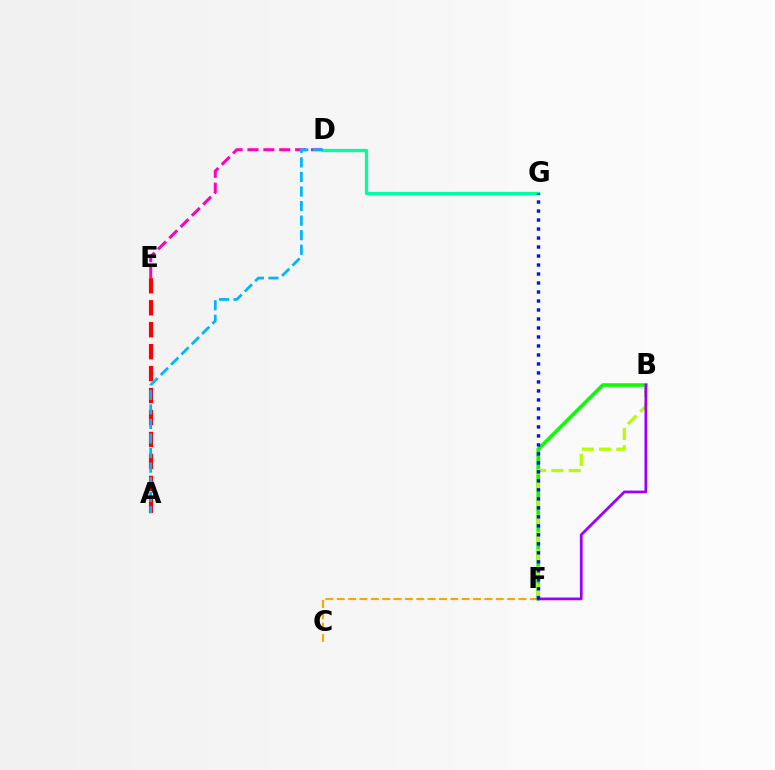{('B', 'F'): [{'color': '#08ff00', 'line_style': 'solid', 'thickness': 2.58}, {'color': '#b3ff00', 'line_style': 'dashed', 'thickness': 2.35}, {'color': '#9b00ff', 'line_style': 'solid', 'thickness': 1.98}], ('D', 'G'): [{'color': '#00ff9d', 'line_style': 'solid', 'thickness': 2.36}], ('C', 'F'): [{'color': '#ffa500', 'line_style': 'dashed', 'thickness': 1.54}], ('F', 'G'): [{'color': '#0010ff', 'line_style': 'dotted', 'thickness': 2.44}], ('D', 'E'): [{'color': '#ff00bd', 'line_style': 'dashed', 'thickness': 2.16}], ('A', 'E'): [{'color': '#ff0000', 'line_style': 'dashed', 'thickness': 2.98}], ('A', 'D'): [{'color': '#00b5ff', 'line_style': 'dashed', 'thickness': 1.98}]}